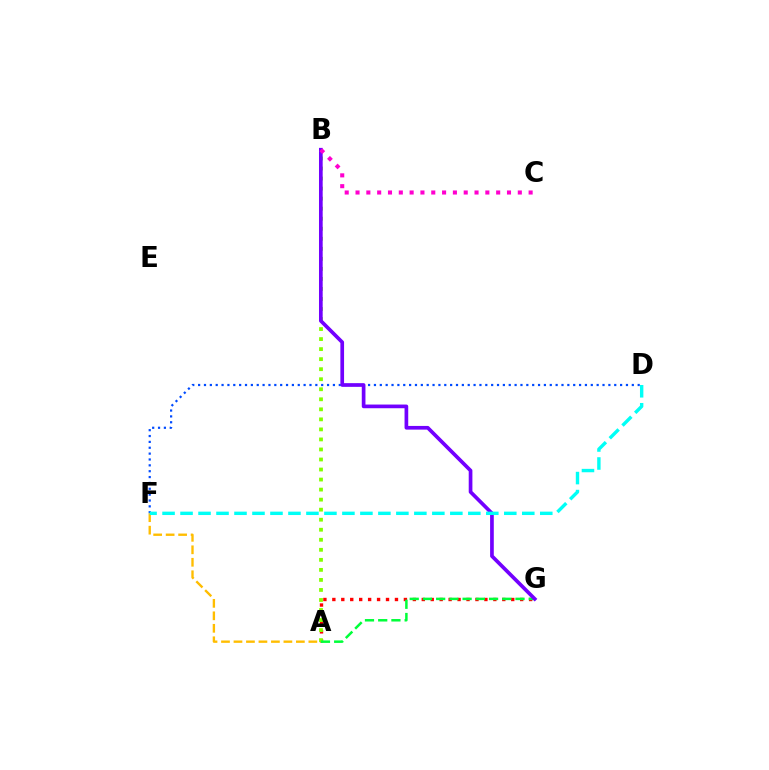{('D', 'F'): [{'color': '#004bff', 'line_style': 'dotted', 'thickness': 1.59}, {'color': '#00fff6', 'line_style': 'dashed', 'thickness': 2.44}], ('A', 'G'): [{'color': '#ff0000', 'line_style': 'dotted', 'thickness': 2.43}, {'color': '#00ff39', 'line_style': 'dashed', 'thickness': 1.8}], ('A', 'B'): [{'color': '#84ff00', 'line_style': 'dotted', 'thickness': 2.73}], ('B', 'G'): [{'color': '#7200ff', 'line_style': 'solid', 'thickness': 2.65}], ('A', 'F'): [{'color': '#ffbd00', 'line_style': 'dashed', 'thickness': 1.7}], ('B', 'C'): [{'color': '#ff00cf', 'line_style': 'dotted', 'thickness': 2.94}]}